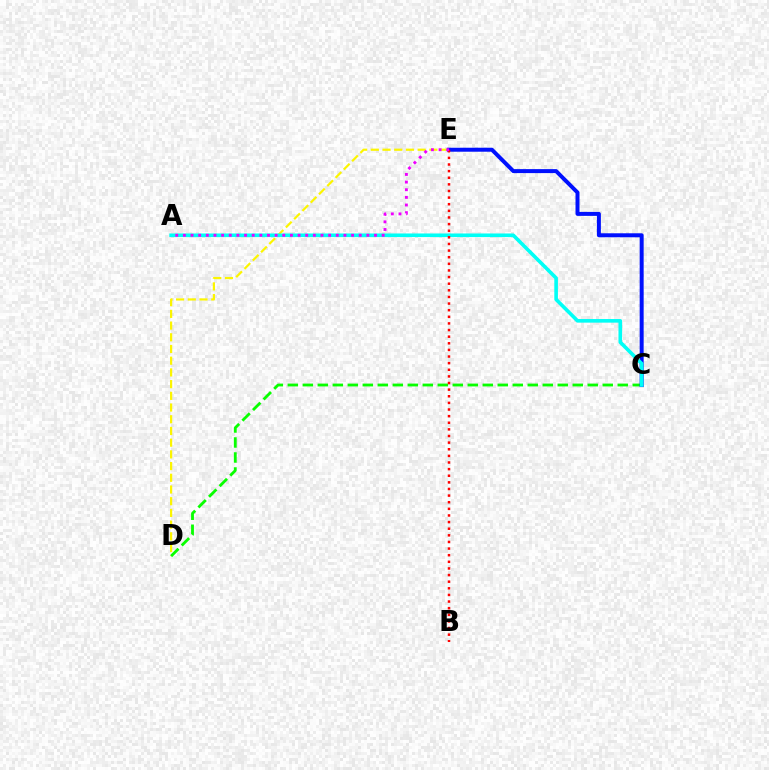{('D', 'E'): [{'color': '#fcf500', 'line_style': 'dashed', 'thickness': 1.59}], ('C', 'D'): [{'color': '#08ff00', 'line_style': 'dashed', 'thickness': 2.04}], ('C', 'E'): [{'color': '#0010ff', 'line_style': 'solid', 'thickness': 2.87}], ('A', 'C'): [{'color': '#00fff6', 'line_style': 'solid', 'thickness': 2.6}], ('B', 'E'): [{'color': '#ff0000', 'line_style': 'dotted', 'thickness': 1.8}], ('A', 'E'): [{'color': '#ee00ff', 'line_style': 'dotted', 'thickness': 2.08}]}